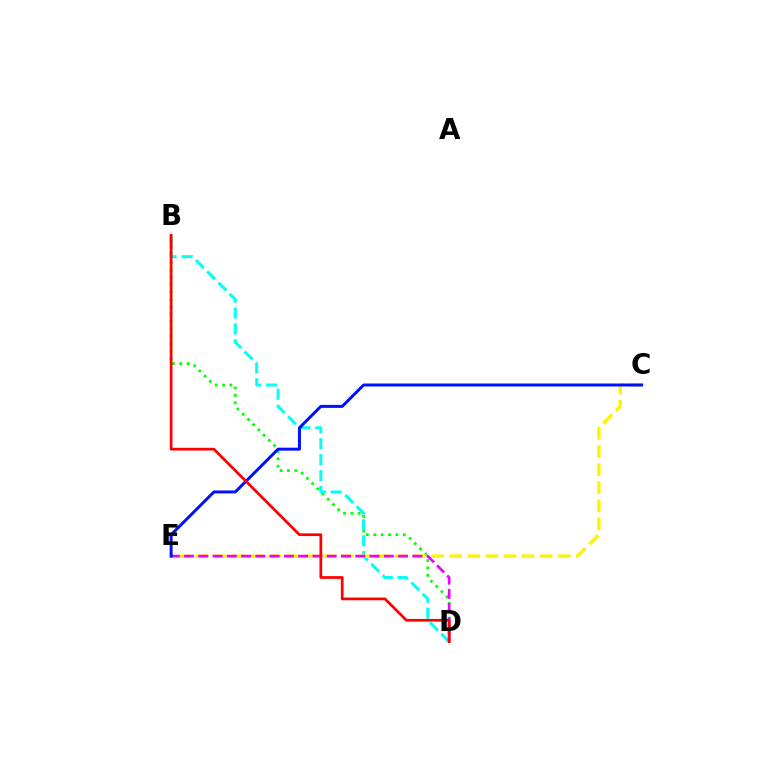{('B', 'D'): [{'color': '#08ff00', 'line_style': 'dotted', 'thickness': 2.0}, {'color': '#00fff6', 'line_style': 'dashed', 'thickness': 2.16}, {'color': '#ff0000', 'line_style': 'solid', 'thickness': 1.97}], ('C', 'E'): [{'color': '#fcf500', 'line_style': 'dashed', 'thickness': 2.46}, {'color': '#0010ff', 'line_style': 'solid', 'thickness': 2.14}], ('D', 'E'): [{'color': '#ee00ff', 'line_style': 'dashed', 'thickness': 1.94}]}